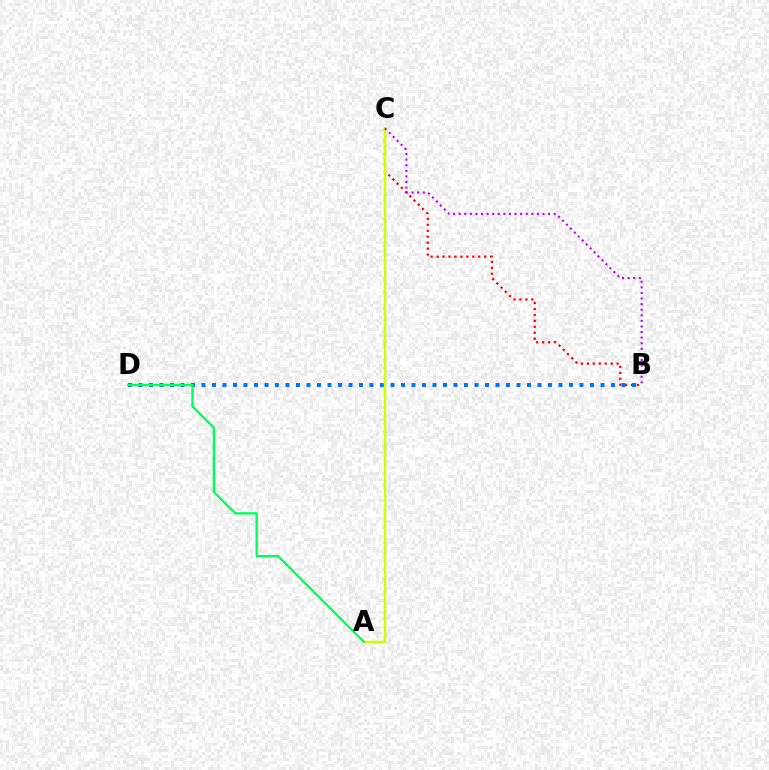{('B', 'C'): [{'color': '#ff0000', 'line_style': 'dotted', 'thickness': 1.62}, {'color': '#b900ff', 'line_style': 'dotted', 'thickness': 1.52}], ('B', 'D'): [{'color': '#0074ff', 'line_style': 'dotted', 'thickness': 2.85}], ('A', 'C'): [{'color': '#d1ff00', 'line_style': 'solid', 'thickness': 1.78}], ('A', 'D'): [{'color': '#00ff5c', 'line_style': 'solid', 'thickness': 1.69}]}